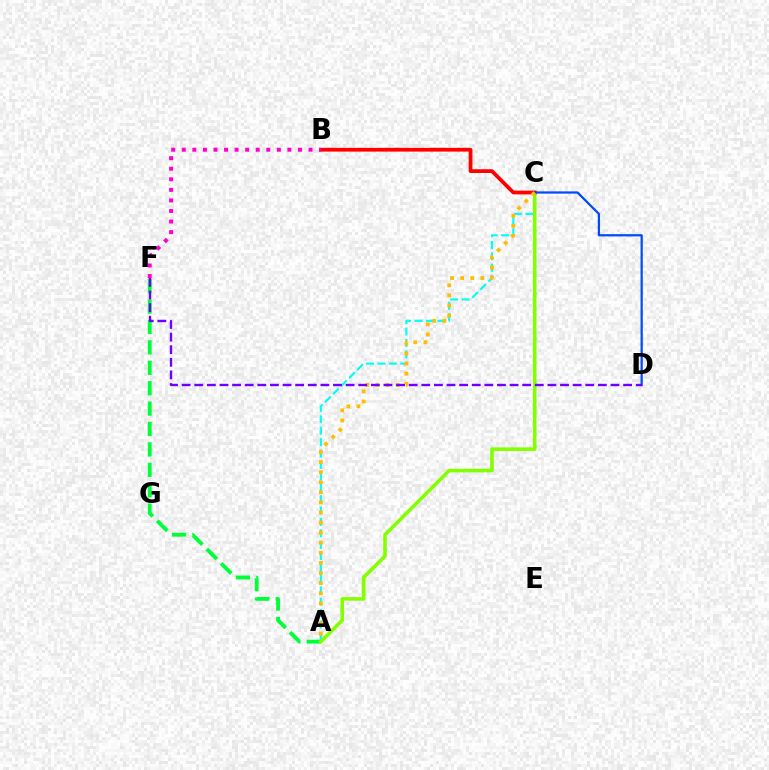{('A', 'C'): [{'color': '#00fff6', 'line_style': 'dashed', 'thickness': 1.55}, {'color': '#84ff00', 'line_style': 'solid', 'thickness': 2.58}, {'color': '#ffbd00', 'line_style': 'dotted', 'thickness': 2.74}], ('A', 'F'): [{'color': '#00ff39', 'line_style': 'dashed', 'thickness': 2.77}], ('B', 'C'): [{'color': '#ff0000', 'line_style': 'solid', 'thickness': 2.7}], ('C', 'D'): [{'color': '#004bff', 'line_style': 'solid', 'thickness': 1.61}], ('D', 'F'): [{'color': '#7200ff', 'line_style': 'dashed', 'thickness': 1.71}], ('B', 'F'): [{'color': '#ff00cf', 'line_style': 'dotted', 'thickness': 2.87}]}